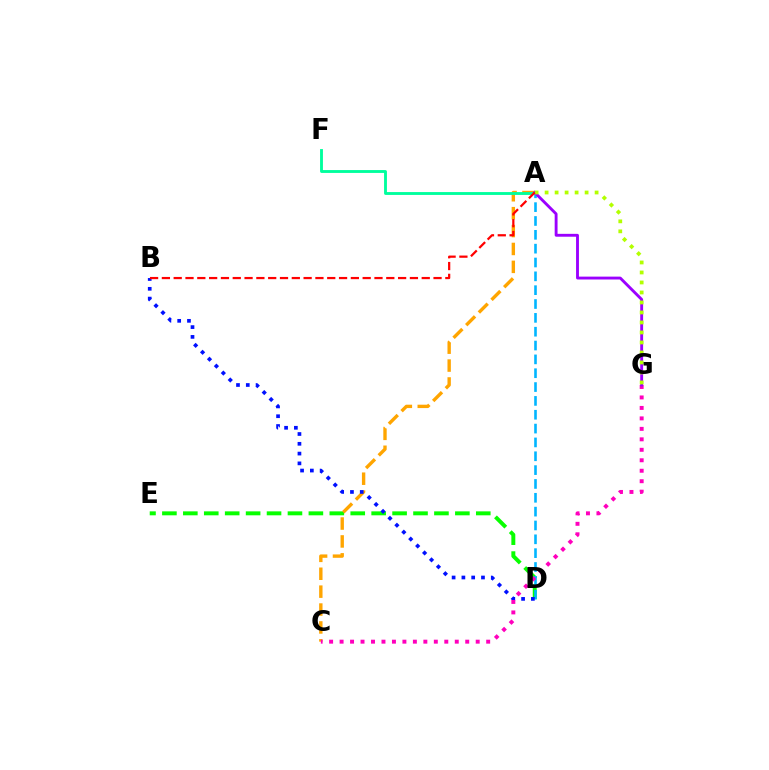{('D', 'E'): [{'color': '#08ff00', 'line_style': 'dashed', 'thickness': 2.84}], ('A', 'C'): [{'color': '#ffa500', 'line_style': 'dashed', 'thickness': 2.43}], ('A', 'D'): [{'color': '#00b5ff', 'line_style': 'dashed', 'thickness': 1.88}], ('B', 'D'): [{'color': '#0010ff', 'line_style': 'dotted', 'thickness': 2.66}], ('A', 'F'): [{'color': '#00ff9d', 'line_style': 'solid', 'thickness': 2.07}], ('C', 'G'): [{'color': '#ff00bd', 'line_style': 'dotted', 'thickness': 2.84}], ('A', 'G'): [{'color': '#9b00ff', 'line_style': 'solid', 'thickness': 2.07}, {'color': '#b3ff00', 'line_style': 'dotted', 'thickness': 2.72}], ('A', 'B'): [{'color': '#ff0000', 'line_style': 'dashed', 'thickness': 1.6}]}